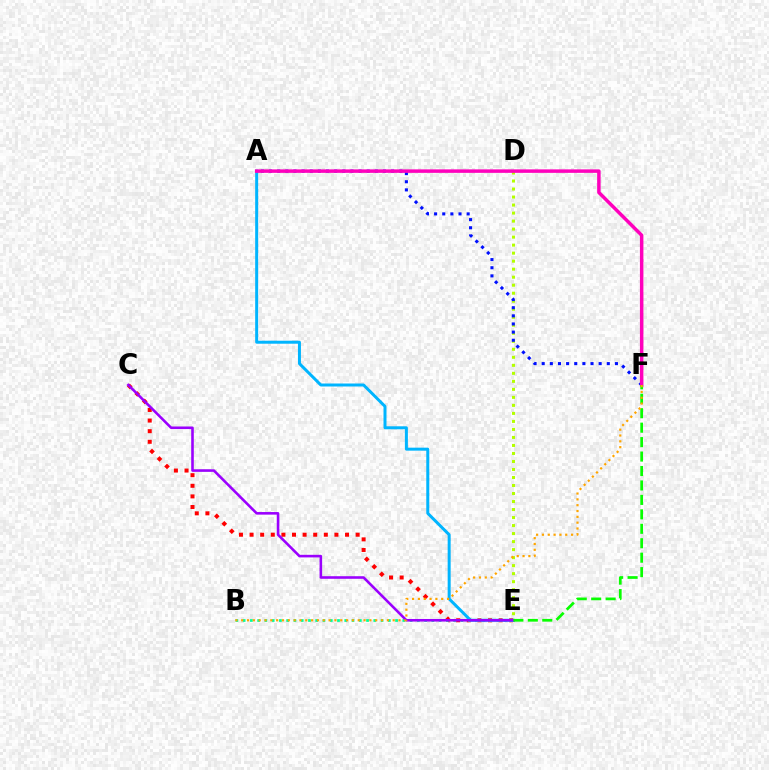{('C', 'E'): [{'color': '#ff0000', 'line_style': 'dotted', 'thickness': 2.88}, {'color': '#9b00ff', 'line_style': 'solid', 'thickness': 1.86}], ('D', 'E'): [{'color': '#b3ff00', 'line_style': 'dotted', 'thickness': 2.18}], ('B', 'E'): [{'color': '#00ff9d', 'line_style': 'dotted', 'thickness': 1.97}], ('A', 'E'): [{'color': '#00b5ff', 'line_style': 'solid', 'thickness': 2.16}], ('A', 'F'): [{'color': '#0010ff', 'line_style': 'dotted', 'thickness': 2.21}, {'color': '#ff00bd', 'line_style': 'solid', 'thickness': 2.51}], ('E', 'F'): [{'color': '#08ff00', 'line_style': 'dashed', 'thickness': 1.96}], ('B', 'F'): [{'color': '#ffa500', 'line_style': 'dotted', 'thickness': 1.58}]}